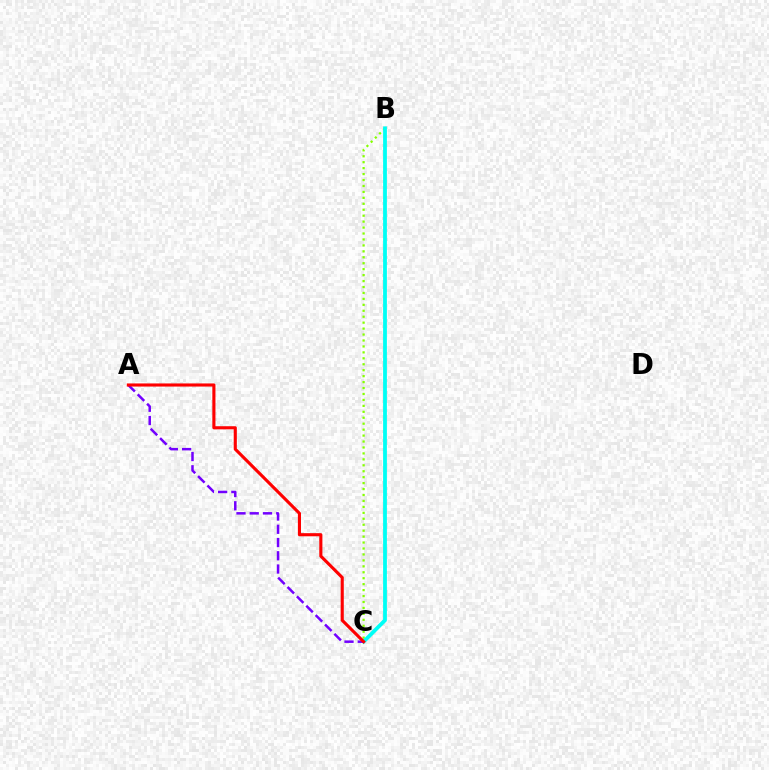{('B', 'C'): [{'color': '#84ff00', 'line_style': 'dotted', 'thickness': 1.61}, {'color': '#00fff6', 'line_style': 'solid', 'thickness': 2.73}], ('A', 'C'): [{'color': '#7200ff', 'line_style': 'dashed', 'thickness': 1.8}, {'color': '#ff0000', 'line_style': 'solid', 'thickness': 2.24}]}